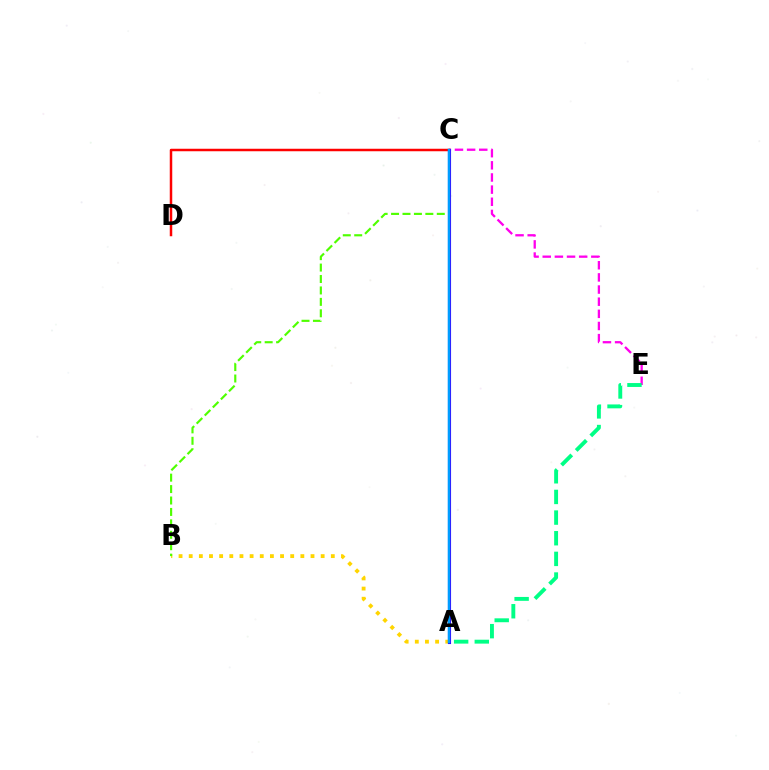{('A', 'B'): [{'color': '#ffd500', 'line_style': 'dotted', 'thickness': 2.76}], ('C', 'E'): [{'color': '#ff00ed', 'line_style': 'dashed', 'thickness': 1.65}], ('A', 'E'): [{'color': '#00ff86', 'line_style': 'dashed', 'thickness': 2.81}], ('B', 'C'): [{'color': '#4fff00', 'line_style': 'dashed', 'thickness': 1.55}], ('C', 'D'): [{'color': '#ff0000', 'line_style': 'solid', 'thickness': 1.8}], ('A', 'C'): [{'color': '#3700ff', 'line_style': 'solid', 'thickness': 2.23}, {'color': '#009eff', 'line_style': 'solid', 'thickness': 1.79}]}